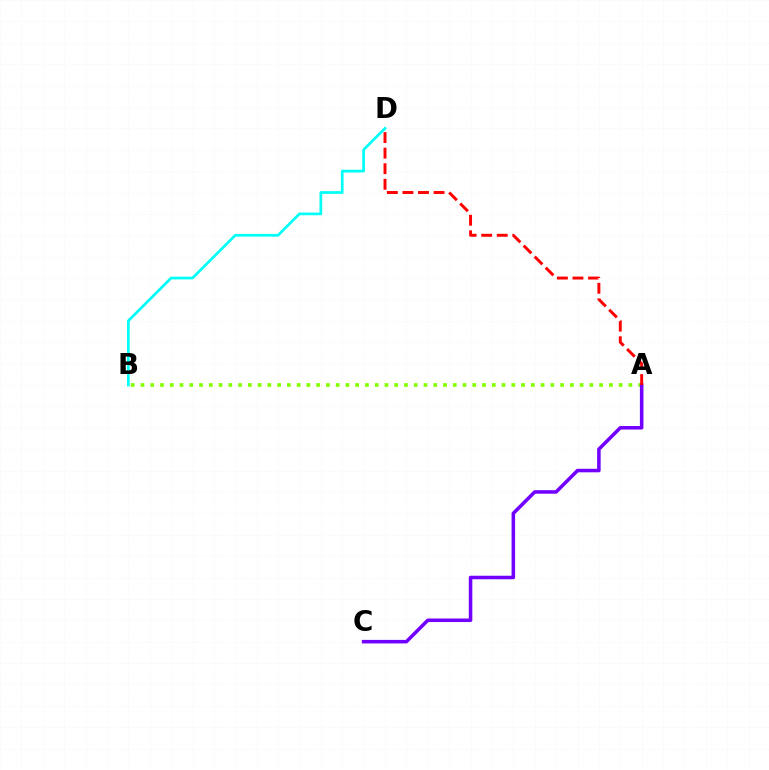{('B', 'D'): [{'color': '#00fff6', 'line_style': 'solid', 'thickness': 1.96}], ('A', 'B'): [{'color': '#84ff00', 'line_style': 'dotted', 'thickness': 2.65}], ('A', 'C'): [{'color': '#7200ff', 'line_style': 'solid', 'thickness': 2.55}], ('A', 'D'): [{'color': '#ff0000', 'line_style': 'dashed', 'thickness': 2.12}]}